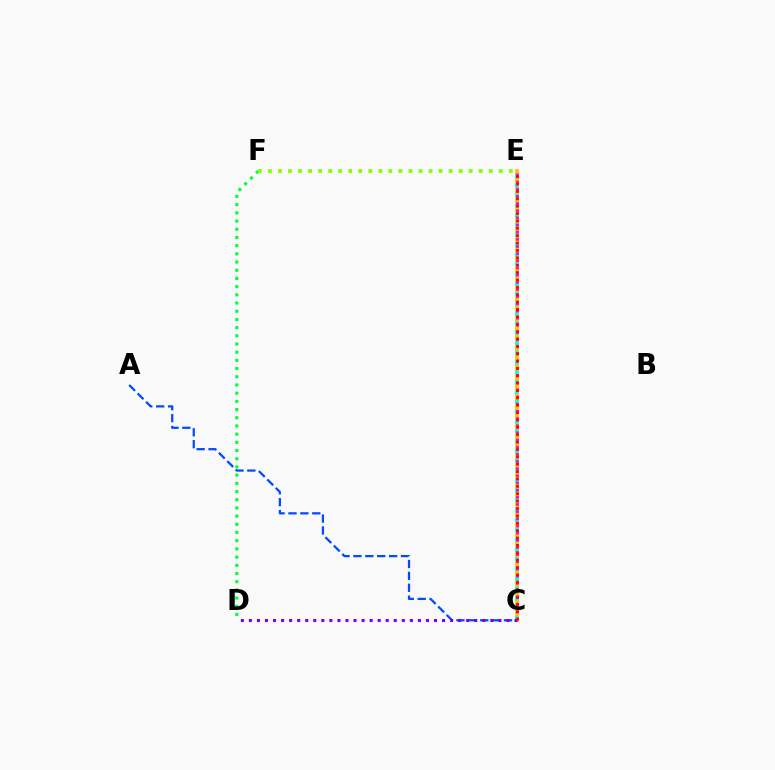{('C', 'E'): [{'color': '#ffbd00', 'line_style': 'solid', 'thickness': 2.68}, {'color': '#00fff6', 'line_style': 'dotted', 'thickness': 2.67}, {'color': '#ff00cf', 'line_style': 'dotted', 'thickness': 1.95}, {'color': '#ff0000', 'line_style': 'dotted', 'thickness': 2.0}], ('A', 'C'): [{'color': '#004bff', 'line_style': 'dashed', 'thickness': 1.62}], ('C', 'D'): [{'color': '#7200ff', 'line_style': 'dotted', 'thickness': 2.19}], ('D', 'F'): [{'color': '#00ff39', 'line_style': 'dotted', 'thickness': 2.23}], ('E', 'F'): [{'color': '#84ff00', 'line_style': 'dotted', 'thickness': 2.73}]}